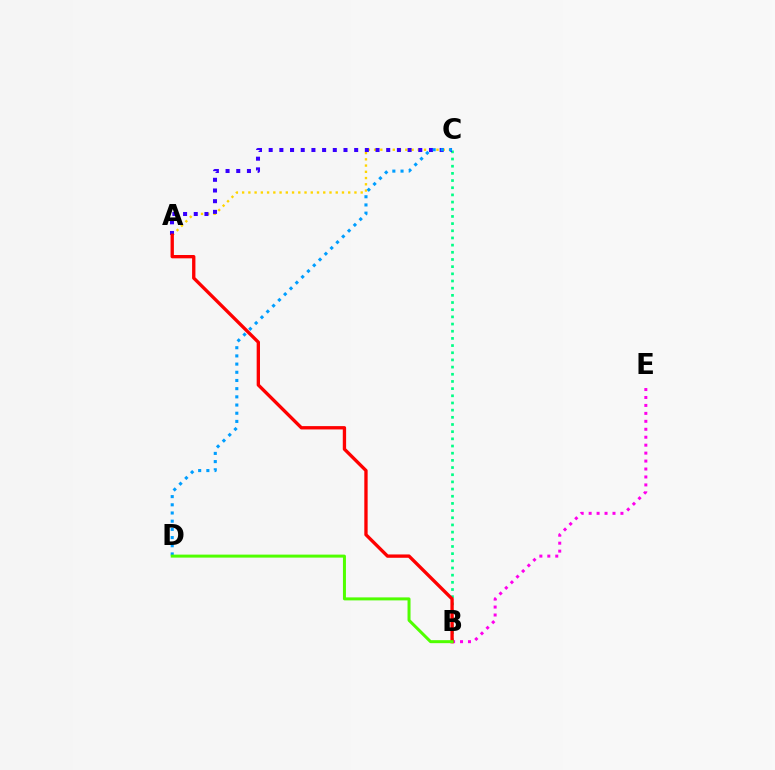{('B', 'C'): [{'color': '#00ff86', 'line_style': 'dotted', 'thickness': 1.95}], ('B', 'E'): [{'color': '#ff00ed', 'line_style': 'dotted', 'thickness': 2.16}], ('A', 'C'): [{'color': '#ffd500', 'line_style': 'dotted', 'thickness': 1.7}, {'color': '#3700ff', 'line_style': 'dotted', 'thickness': 2.9}], ('A', 'B'): [{'color': '#ff0000', 'line_style': 'solid', 'thickness': 2.4}], ('C', 'D'): [{'color': '#009eff', 'line_style': 'dotted', 'thickness': 2.22}], ('B', 'D'): [{'color': '#4fff00', 'line_style': 'solid', 'thickness': 2.16}]}